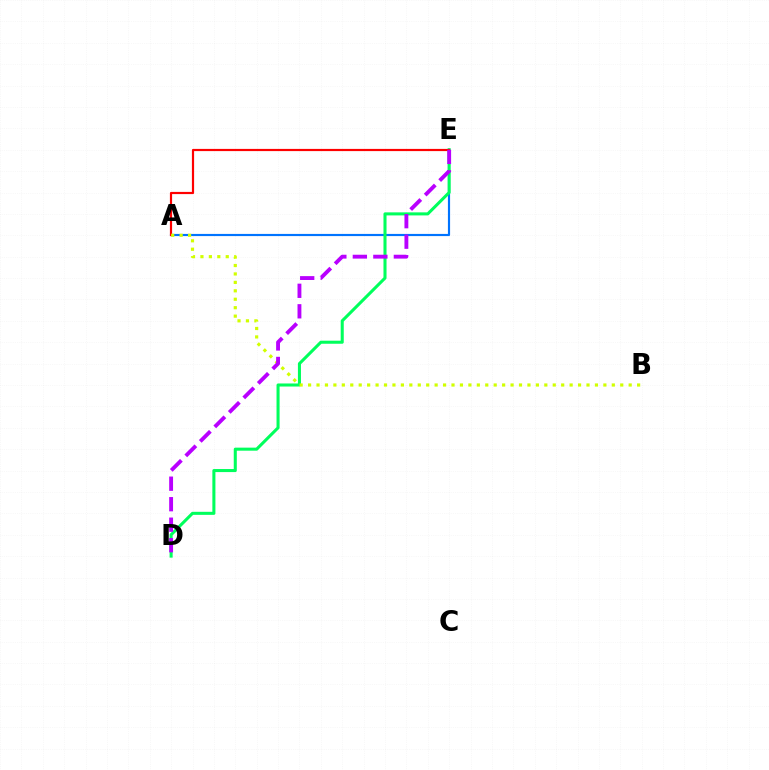{('A', 'E'): [{'color': '#0074ff', 'line_style': 'solid', 'thickness': 1.56}, {'color': '#ff0000', 'line_style': 'solid', 'thickness': 1.58}], ('D', 'E'): [{'color': '#00ff5c', 'line_style': 'solid', 'thickness': 2.2}, {'color': '#b900ff', 'line_style': 'dashed', 'thickness': 2.79}], ('A', 'B'): [{'color': '#d1ff00', 'line_style': 'dotted', 'thickness': 2.29}]}